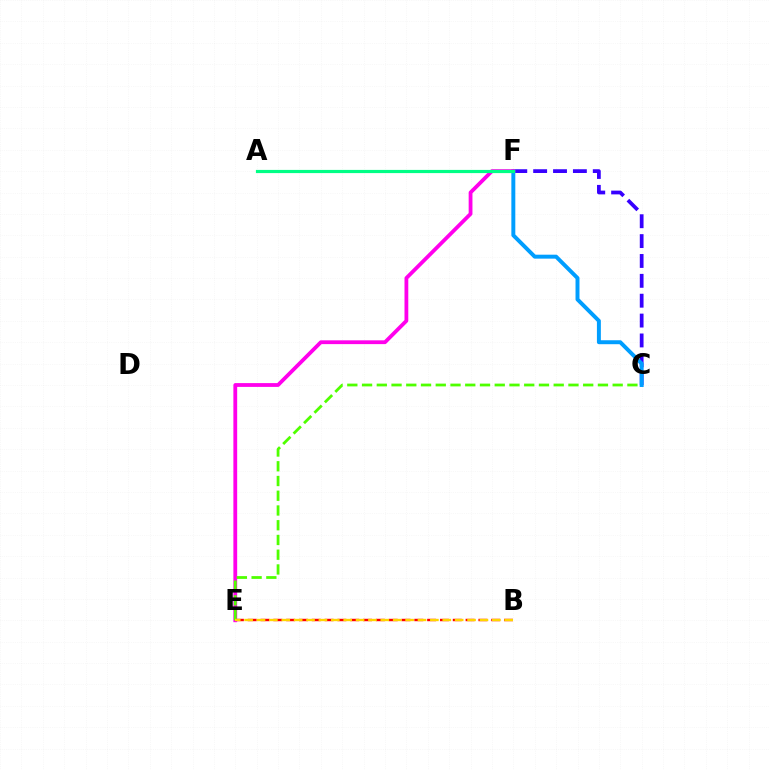{('C', 'F'): [{'color': '#3700ff', 'line_style': 'dashed', 'thickness': 2.7}, {'color': '#009eff', 'line_style': 'solid', 'thickness': 2.84}], ('B', 'E'): [{'color': '#ff0000', 'line_style': 'dashed', 'thickness': 1.74}, {'color': '#ffd500', 'line_style': 'dashed', 'thickness': 1.68}], ('E', 'F'): [{'color': '#ff00ed', 'line_style': 'solid', 'thickness': 2.73}], ('A', 'F'): [{'color': '#00ff86', 'line_style': 'solid', 'thickness': 2.29}], ('C', 'E'): [{'color': '#4fff00', 'line_style': 'dashed', 'thickness': 2.0}]}